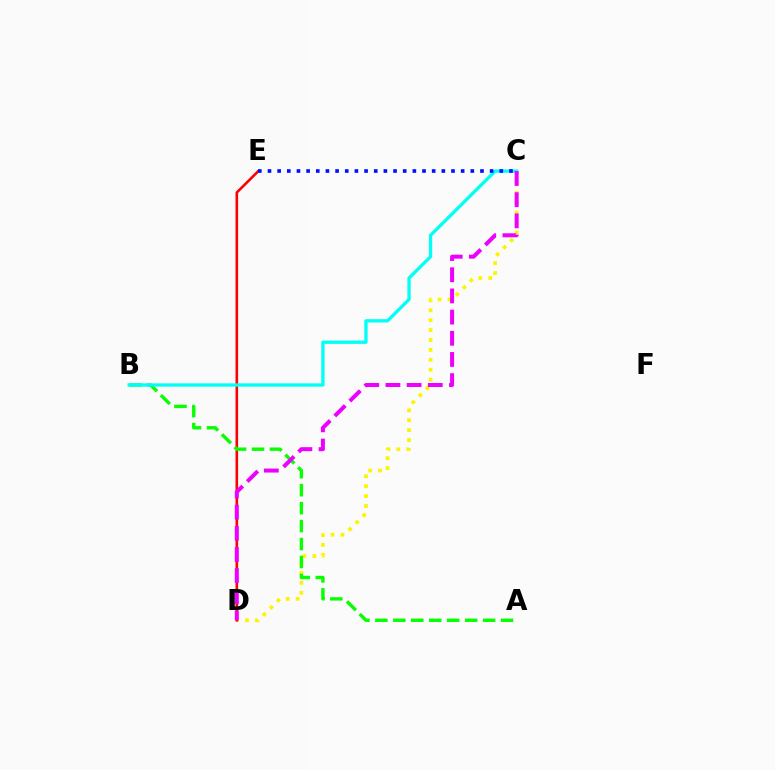{('C', 'D'): [{'color': '#fcf500', 'line_style': 'dotted', 'thickness': 2.69}, {'color': '#ee00ff', 'line_style': 'dashed', 'thickness': 2.88}], ('D', 'E'): [{'color': '#ff0000', 'line_style': 'solid', 'thickness': 1.88}], ('A', 'B'): [{'color': '#08ff00', 'line_style': 'dashed', 'thickness': 2.44}], ('B', 'C'): [{'color': '#00fff6', 'line_style': 'solid', 'thickness': 2.38}], ('C', 'E'): [{'color': '#0010ff', 'line_style': 'dotted', 'thickness': 2.62}]}